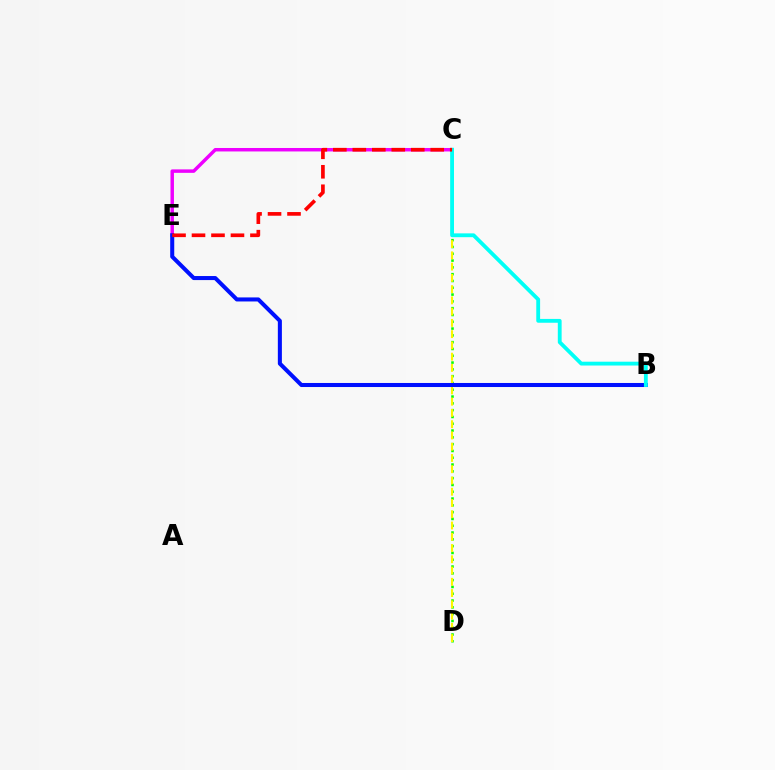{('C', 'E'): [{'color': '#ee00ff', 'line_style': 'solid', 'thickness': 2.49}, {'color': '#ff0000', 'line_style': 'dashed', 'thickness': 2.65}], ('C', 'D'): [{'color': '#08ff00', 'line_style': 'dotted', 'thickness': 1.85}, {'color': '#fcf500', 'line_style': 'dashed', 'thickness': 1.53}], ('B', 'E'): [{'color': '#0010ff', 'line_style': 'solid', 'thickness': 2.91}], ('B', 'C'): [{'color': '#00fff6', 'line_style': 'solid', 'thickness': 2.75}]}